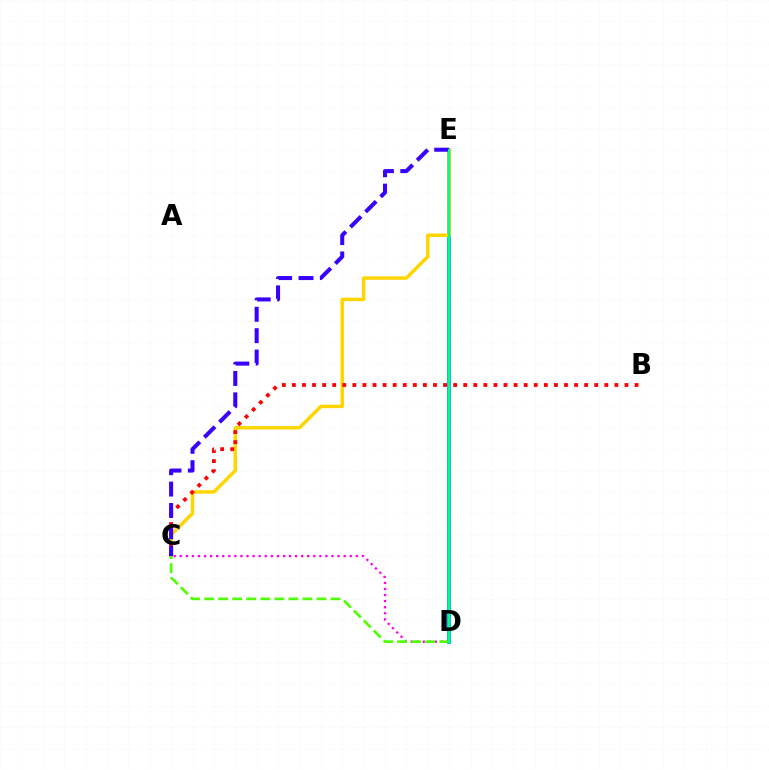{('D', 'E'): [{'color': '#009eff', 'line_style': 'solid', 'thickness': 2.69}, {'color': '#00ff86', 'line_style': 'solid', 'thickness': 1.62}], ('C', 'E'): [{'color': '#ffd500', 'line_style': 'solid', 'thickness': 2.5}, {'color': '#3700ff', 'line_style': 'dashed', 'thickness': 2.91}], ('B', 'C'): [{'color': '#ff0000', 'line_style': 'dotted', 'thickness': 2.74}], ('C', 'D'): [{'color': '#ff00ed', 'line_style': 'dotted', 'thickness': 1.65}, {'color': '#4fff00', 'line_style': 'dashed', 'thickness': 1.91}]}